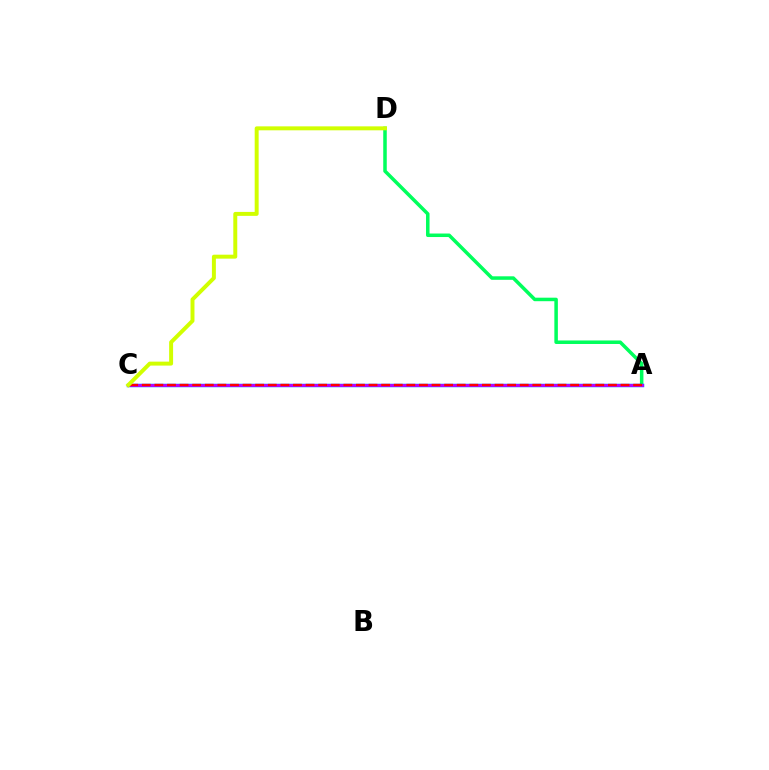{('A', 'D'): [{'color': '#00ff5c', 'line_style': 'solid', 'thickness': 2.53}], ('A', 'C'): [{'color': '#0074ff', 'line_style': 'solid', 'thickness': 2.51}, {'color': '#b900ff', 'line_style': 'solid', 'thickness': 2.02}, {'color': '#ff0000', 'line_style': 'dashed', 'thickness': 1.71}], ('C', 'D'): [{'color': '#d1ff00', 'line_style': 'solid', 'thickness': 2.85}]}